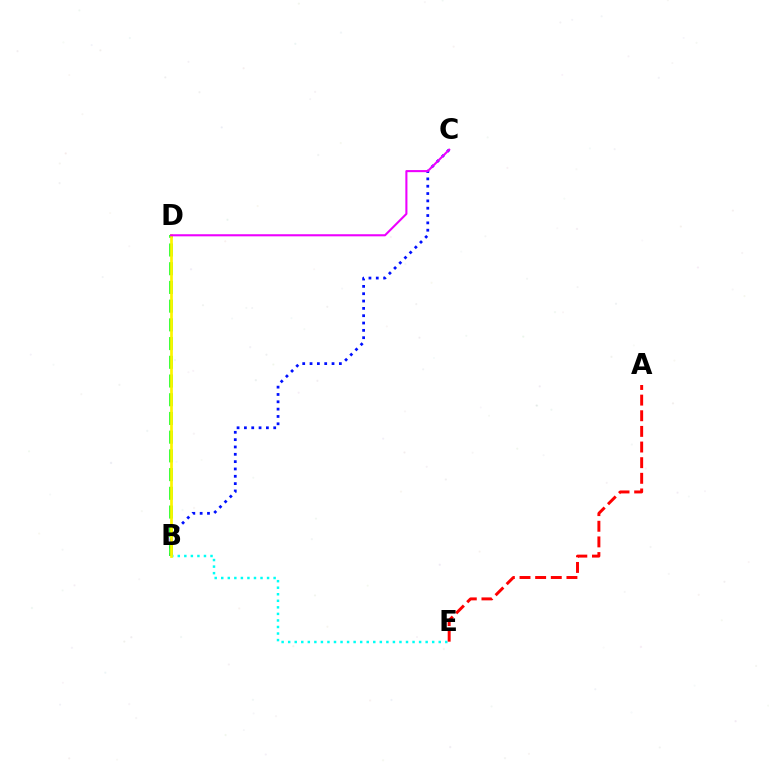{('B', 'C'): [{'color': '#0010ff', 'line_style': 'dotted', 'thickness': 1.99}], ('B', 'D'): [{'color': '#08ff00', 'line_style': 'dashed', 'thickness': 2.54}, {'color': '#fcf500', 'line_style': 'solid', 'thickness': 1.96}], ('B', 'E'): [{'color': '#00fff6', 'line_style': 'dotted', 'thickness': 1.78}], ('A', 'E'): [{'color': '#ff0000', 'line_style': 'dashed', 'thickness': 2.12}], ('C', 'D'): [{'color': '#ee00ff', 'line_style': 'solid', 'thickness': 1.51}]}